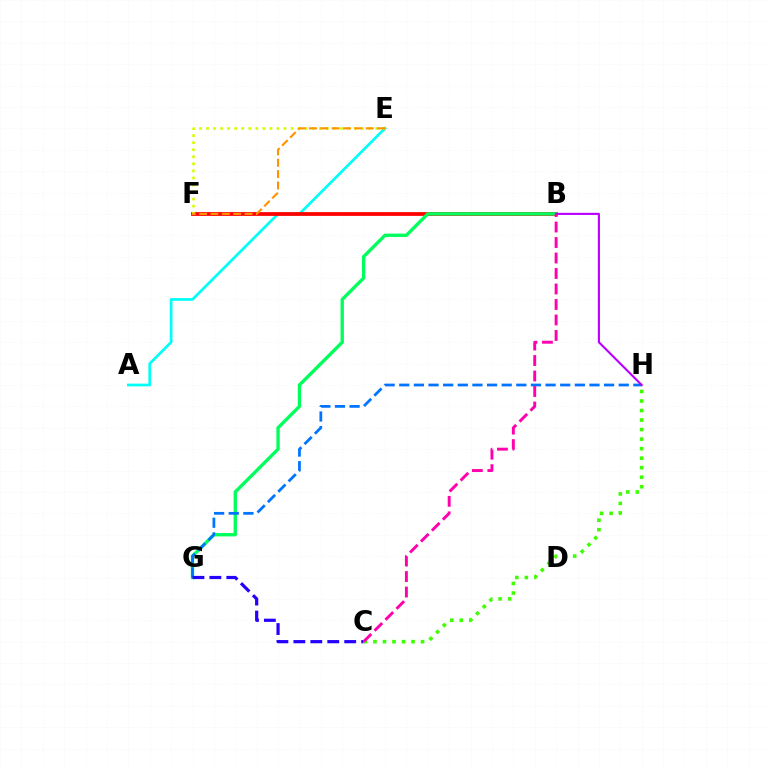{('A', 'E'): [{'color': '#00fff6', 'line_style': 'solid', 'thickness': 1.96}], ('B', 'F'): [{'color': '#ff0000', 'line_style': 'solid', 'thickness': 2.71}], ('E', 'F'): [{'color': '#d1ff00', 'line_style': 'dotted', 'thickness': 1.91}, {'color': '#ff9400', 'line_style': 'dashed', 'thickness': 1.54}], ('B', 'G'): [{'color': '#00ff5c', 'line_style': 'solid', 'thickness': 2.41}], ('G', 'H'): [{'color': '#0074ff', 'line_style': 'dashed', 'thickness': 1.99}], ('C', 'G'): [{'color': '#2500ff', 'line_style': 'dashed', 'thickness': 2.3}], ('B', 'H'): [{'color': '#b900ff', 'line_style': 'solid', 'thickness': 1.53}], ('C', 'H'): [{'color': '#3dff00', 'line_style': 'dotted', 'thickness': 2.59}], ('B', 'C'): [{'color': '#ff00ac', 'line_style': 'dashed', 'thickness': 2.1}]}